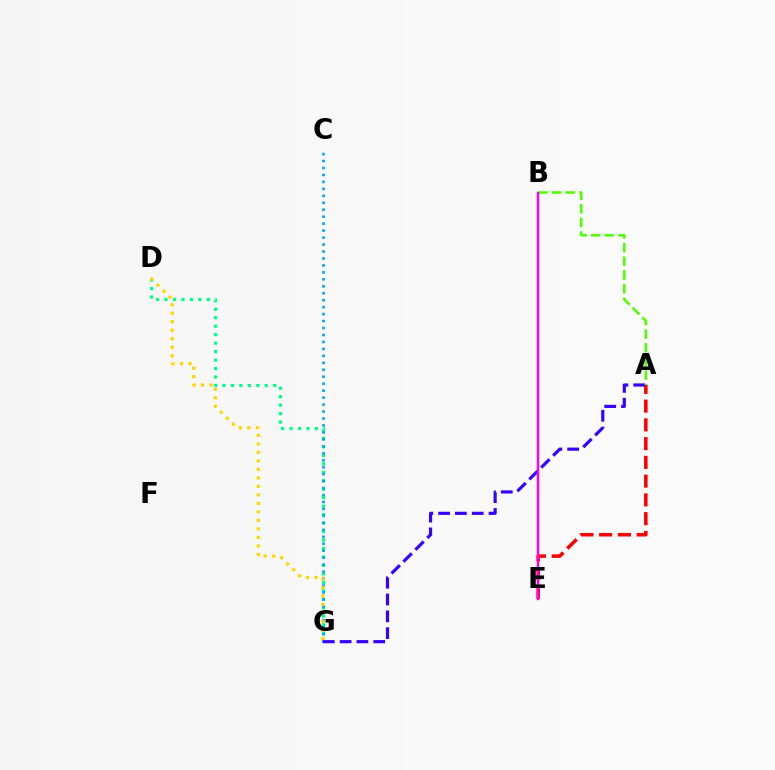{('A', 'E'): [{'color': '#ff0000', 'line_style': 'dashed', 'thickness': 2.55}], ('D', 'G'): [{'color': '#00ff86', 'line_style': 'dotted', 'thickness': 2.3}, {'color': '#ffd500', 'line_style': 'dotted', 'thickness': 2.31}], ('C', 'G'): [{'color': '#009eff', 'line_style': 'dotted', 'thickness': 1.89}], ('A', 'G'): [{'color': '#3700ff', 'line_style': 'dashed', 'thickness': 2.28}], ('A', 'B'): [{'color': '#4fff00', 'line_style': 'dashed', 'thickness': 1.85}], ('B', 'E'): [{'color': '#ff00ed', 'line_style': 'solid', 'thickness': 1.75}]}